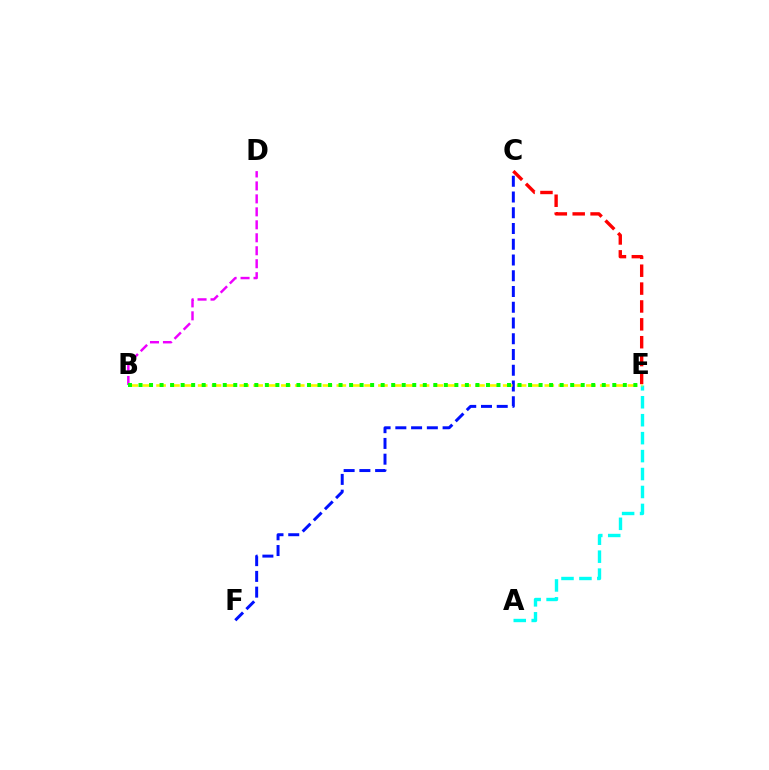{('A', 'E'): [{'color': '#00fff6', 'line_style': 'dashed', 'thickness': 2.44}], ('C', 'F'): [{'color': '#0010ff', 'line_style': 'dashed', 'thickness': 2.14}], ('B', 'D'): [{'color': '#ee00ff', 'line_style': 'dashed', 'thickness': 1.76}], ('C', 'E'): [{'color': '#ff0000', 'line_style': 'dashed', 'thickness': 2.43}], ('B', 'E'): [{'color': '#fcf500', 'line_style': 'dashed', 'thickness': 1.88}, {'color': '#08ff00', 'line_style': 'dotted', 'thickness': 2.86}]}